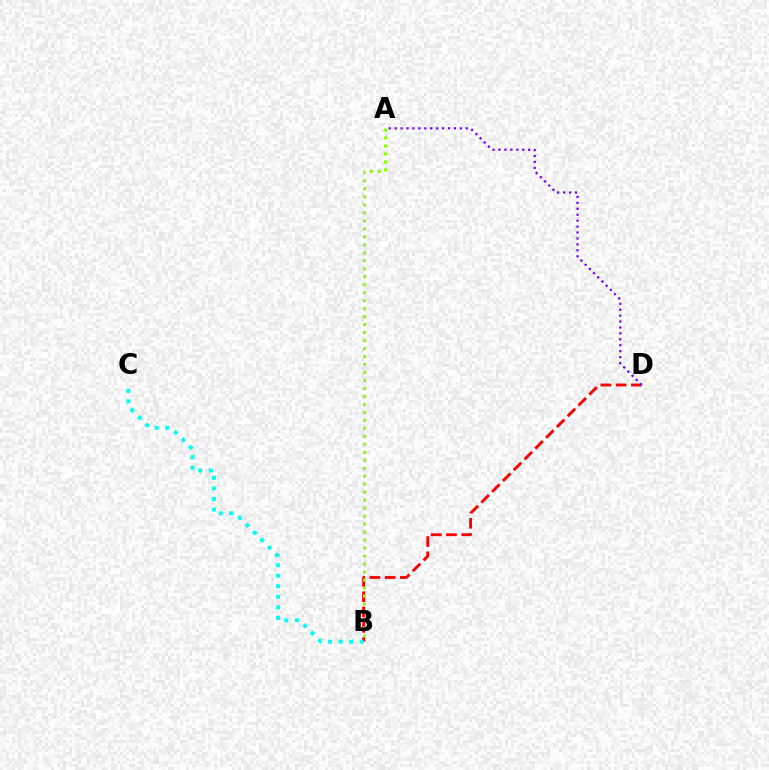{('B', 'D'): [{'color': '#ff0000', 'line_style': 'dashed', 'thickness': 2.07}], ('A', 'D'): [{'color': '#7200ff', 'line_style': 'dotted', 'thickness': 1.61}], ('B', 'C'): [{'color': '#00fff6', 'line_style': 'dotted', 'thickness': 2.86}], ('A', 'B'): [{'color': '#84ff00', 'line_style': 'dotted', 'thickness': 2.17}]}